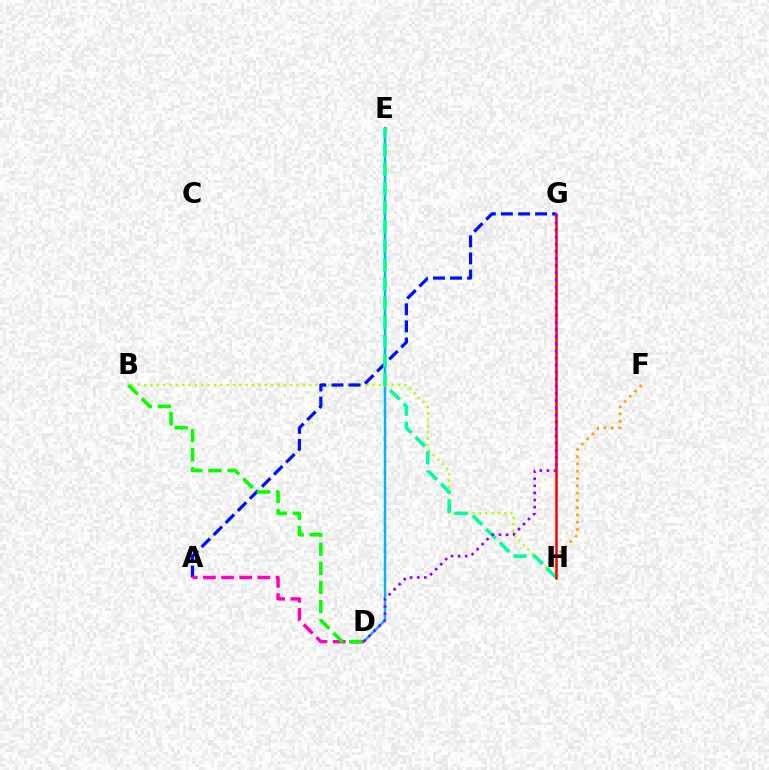{('D', 'E'): [{'color': '#00b5ff', 'line_style': 'solid', 'thickness': 1.79}], ('B', 'H'): [{'color': '#b3ff00', 'line_style': 'dotted', 'thickness': 1.72}], ('A', 'G'): [{'color': '#0010ff', 'line_style': 'dashed', 'thickness': 2.32}], ('A', 'D'): [{'color': '#ff00bd', 'line_style': 'dashed', 'thickness': 2.46}], ('F', 'H'): [{'color': '#ffa500', 'line_style': 'dotted', 'thickness': 1.98}], ('E', 'H'): [{'color': '#00ff9d', 'line_style': 'dashed', 'thickness': 2.6}], ('G', 'H'): [{'color': '#ff0000', 'line_style': 'solid', 'thickness': 1.8}], ('D', 'G'): [{'color': '#9b00ff', 'line_style': 'dotted', 'thickness': 1.93}], ('B', 'D'): [{'color': '#08ff00', 'line_style': 'dashed', 'thickness': 2.6}]}